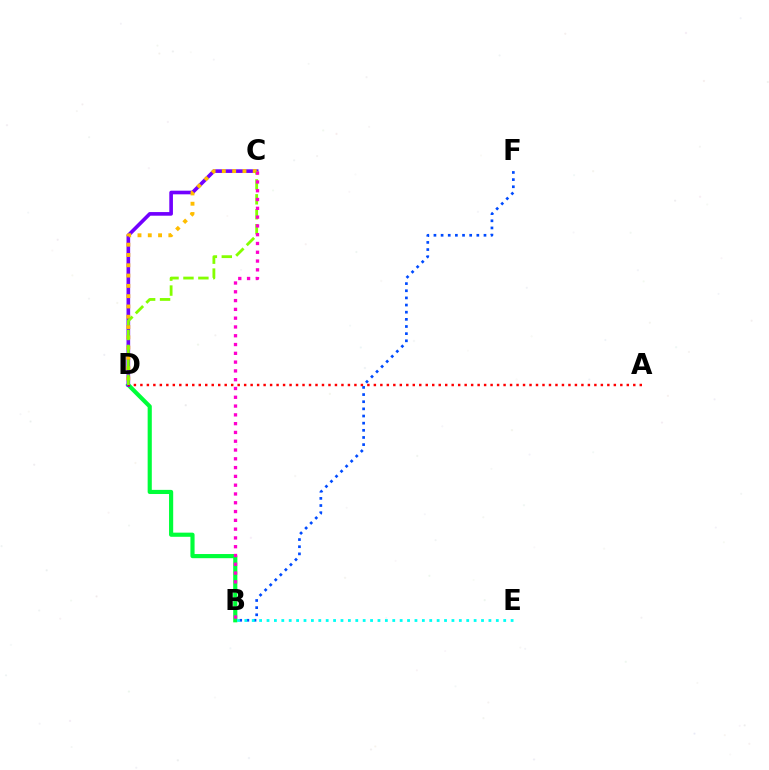{('B', 'F'): [{'color': '#004bff', 'line_style': 'dotted', 'thickness': 1.94}], ('B', 'D'): [{'color': '#00ff39', 'line_style': 'solid', 'thickness': 2.99}], ('C', 'D'): [{'color': '#7200ff', 'line_style': 'solid', 'thickness': 2.62}, {'color': '#ffbd00', 'line_style': 'dotted', 'thickness': 2.8}, {'color': '#84ff00', 'line_style': 'dashed', 'thickness': 2.03}], ('B', 'E'): [{'color': '#00fff6', 'line_style': 'dotted', 'thickness': 2.01}], ('A', 'D'): [{'color': '#ff0000', 'line_style': 'dotted', 'thickness': 1.76}], ('B', 'C'): [{'color': '#ff00cf', 'line_style': 'dotted', 'thickness': 2.39}]}